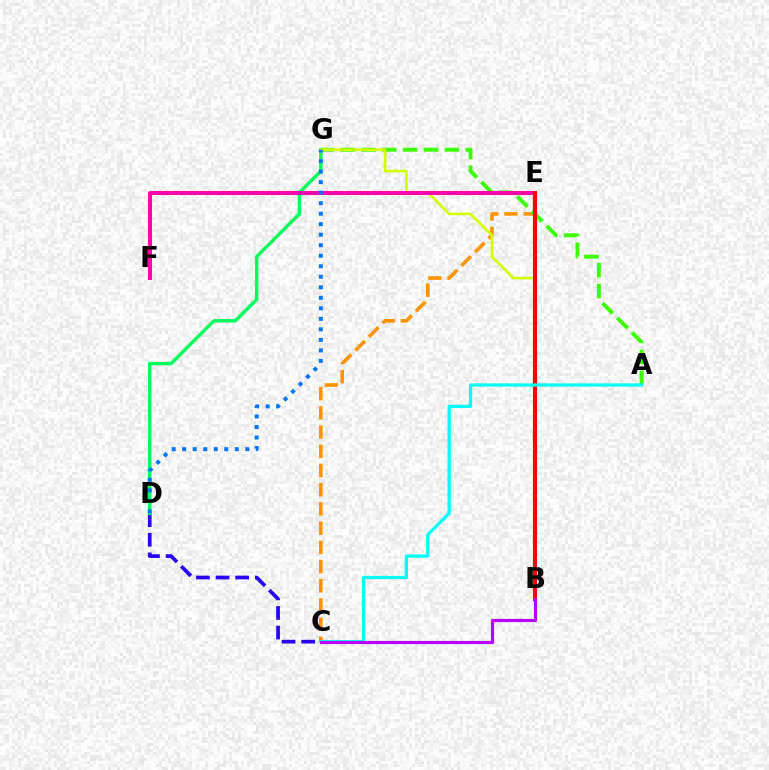{('C', 'E'): [{'color': '#ff9400', 'line_style': 'dashed', 'thickness': 2.61}], ('C', 'D'): [{'color': '#2500ff', 'line_style': 'dashed', 'thickness': 2.66}], ('A', 'G'): [{'color': '#3dff00', 'line_style': 'dashed', 'thickness': 2.84}], ('D', 'G'): [{'color': '#00ff5c', 'line_style': 'solid', 'thickness': 2.48}, {'color': '#0074ff', 'line_style': 'dotted', 'thickness': 2.86}], ('B', 'G'): [{'color': '#d1ff00', 'line_style': 'solid', 'thickness': 1.92}], ('E', 'F'): [{'color': '#ff00ac', 'line_style': 'solid', 'thickness': 2.84}], ('B', 'E'): [{'color': '#ff0000', 'line_style': 'solid', 'thickness': 2.99}], ('A', 'C'): [{'color': '#00fff6', 'line_style': 'solid', 'thickness': 2.34}], ('B', 'C'): [{'color': '#b900ff', 'line_style': 'solid', 'thickness': 2.26}]}